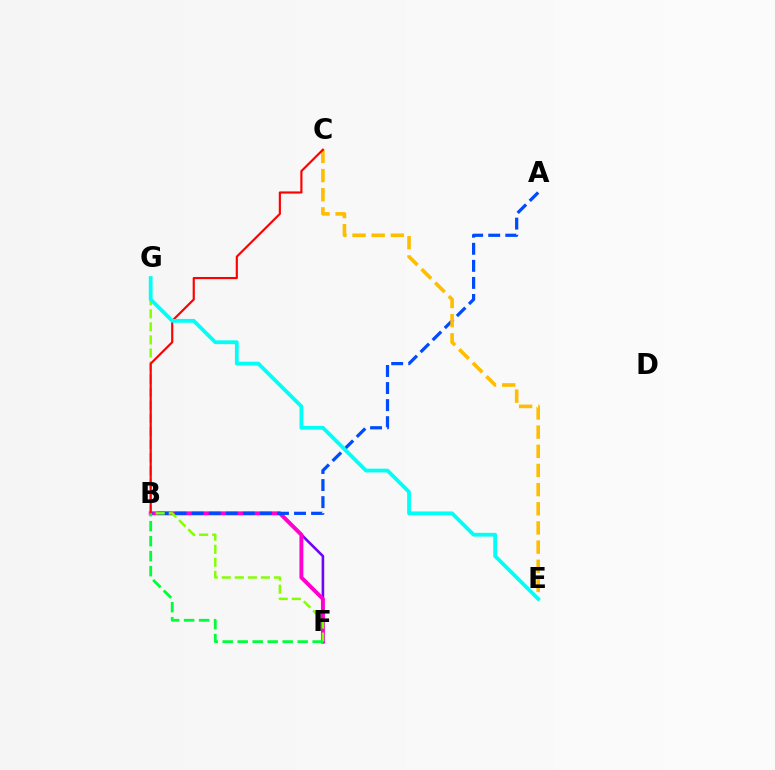{('B', 'F'): [{'color': '#7200ff', 'line_style': 'solid', 'thickness': 1.88}, {'color': '#ff00cf', 'line_style': 'solid', 'thickness': 2.82}, {'color': '#00ff39', 'line_style': 'dashed', 'thickness': 2.04}], ('A', 'B'): [{'color': '#004bff', 'line_style': 'dashed', 'thickness': 2.32}], ('C', 'E'): [{'color': '#ffbd00', 'line_style': 'dashed', 'thickness': 2.6}], ('F', 'G'): [{'color': '#84ff00', 'line_style': 'dashed', 'thickness': 1.78}], ('B', 'C'): [{'color': '#ff0000', 'line_style': 'solid', 'thickness': 1.55}], ('E', 'G'): [{'color': '#00fff6', 'line_style': 'solid', 'thickness': 2.73}]}